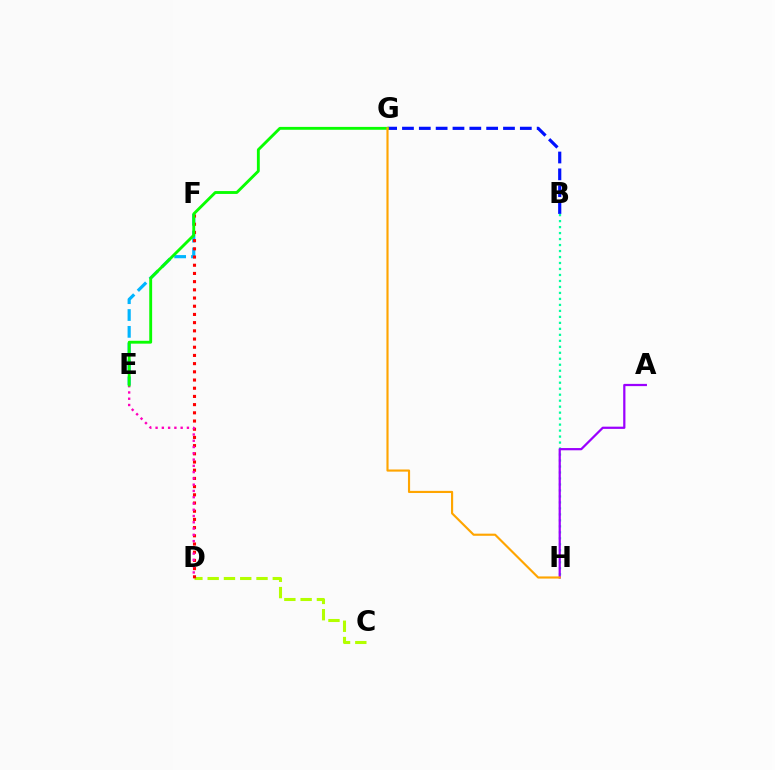{('B', 'H'): [{'color': '#00ff9d', 'line_style': 'dotted', 'thickness': 1.63}], ('B', 'G'): [{'color': '#0010ff', 'line_style': 'dashed', 'thickness': 2.29}], ('A', 'H'): [{'color': '#9b00ff', 'line_style': 'solid', 'thickness': 1.61}], ('C', 'D'): [{'color': '#b3ff00', 'line_style': 'dashed', 'thickness': 2.21}], ('E', 'F'): [{'color': '#00b5ff', 'line_style': 'dashed', 'thickness': 2.29}], ('D', 'F'): [{'color': '#ff0000', 'line_style': 'dotted', 'thickness': 2.23}], ('D', 'E'): [{'color': '#ff00bd', 'line_style': 'dotted', 'thickness': 1.7}], ('E', 'G'): [{'color': '#08ff00', 'line_style': 'solid', 'thickness': 2.07}], ('G', 'H'): [{'color': '#ffa500', 'line_style': 'solid', 'thickness': 1.54}]}